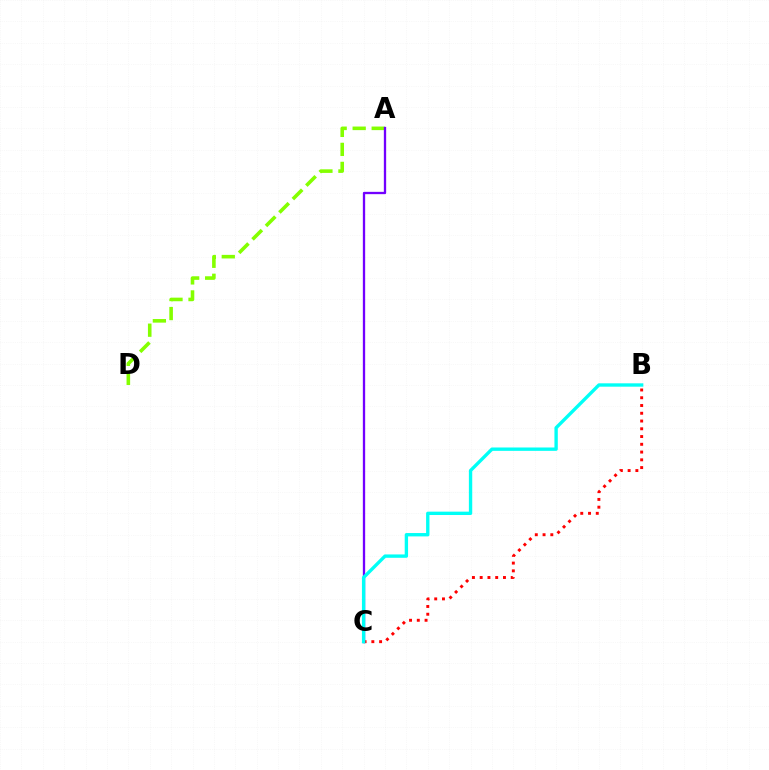{('A', 'D'): [{'color': '#84ff00', 'line_style': 'dashed', 'thickness': 2.58}], ('A', 'C'): [{'color': '#7200ff', 'line_style': 'solid', 'thickness': 1.66}], ('B', 'C'): [{'color': '#ff0000', 'line_style': 'dotted', 'thickness': 2.11}, {'color': '#00fff6', 'line_style': 'solid', 'thickness': 2.42}]}